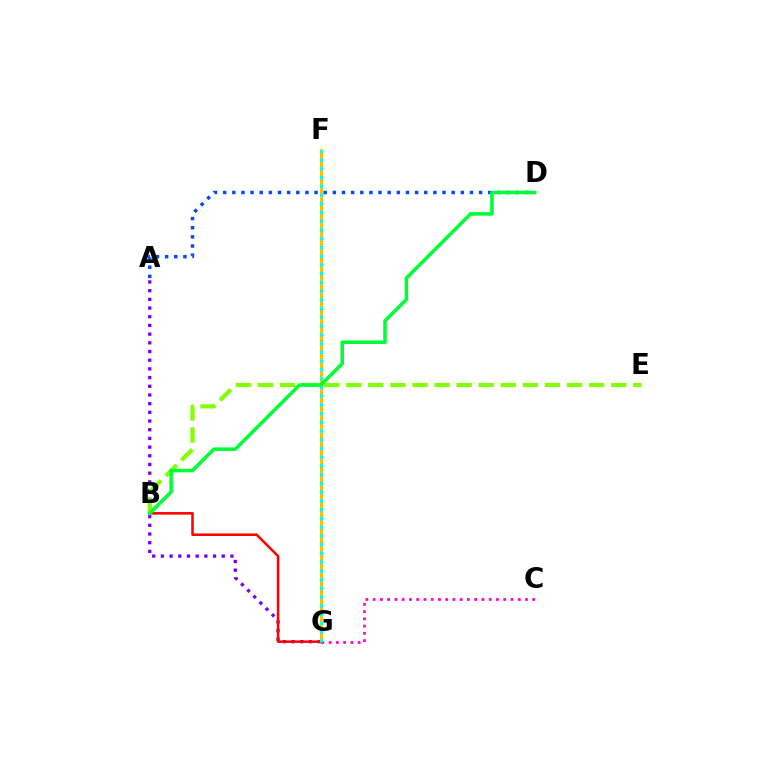{('A', 'G'): [{'color': '#7200ff', 'line_style': 'dotted', 'thickness': 2.36}], ('F', 'G'): [{'color': '#ffbd00', 'line_style': 'solid', 'thickness': 2.11}, {'color': '#00fff6', 'line_style': 'dotted', 'thickness': 2.37}], ('C', 'G'): [{'color': '#ff00cf', 'line_style': 'dotted', 'thickness': 1.97}], ('A', 'D'): [{'color': '#004bff', 'line_style': 'dotted', 'thickness': 2.48}], ('B', 'E'): [{'color': '#84ff00', 'line_style': 'dashed', 'thickness': 3.0}], ('B', 'G'): [{'color': '#ff0000', 'line_style': 'solid', 'thickness': 1.84}], ('B', 'D'): [{'color': '#00ff39', 'line_style': 'solid', 'thickness': 2.56}]}